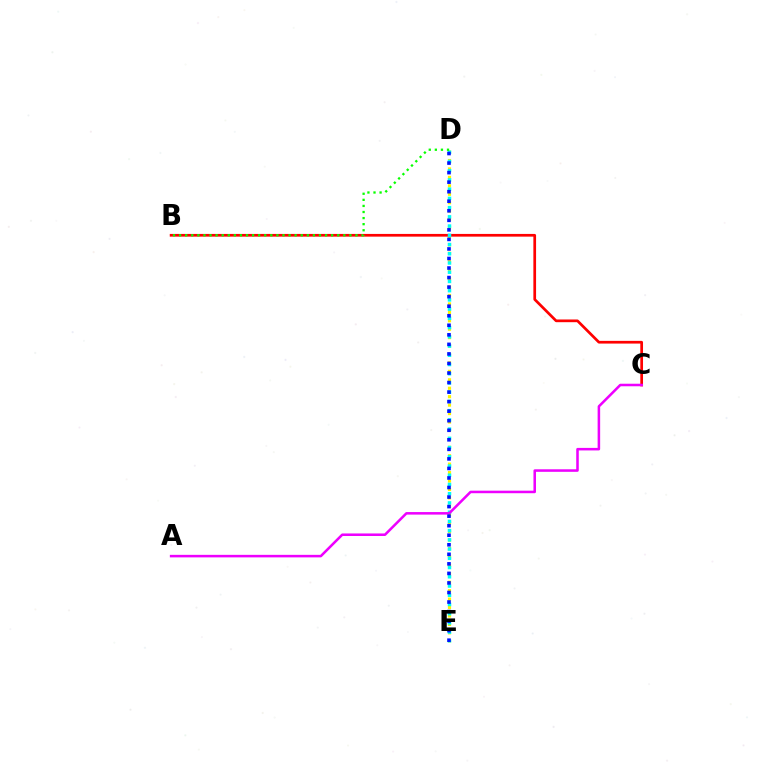{('D', 'E'): [{'color': '#fcf500', 'line_style': 'dotted', 'thickness': 2.29}, {'color': '#00fff6', 'line_style': 'dotted', 'thickness': 2.51}, {'color': '#0010ff', 'line_style': 'dotted', 'thickness': 2.59}], ('B', 'C'): [{'color': '#ff0000', 'line_style': 'solid', 'thickness': 1.95}], ('A', 'C'): [{'color': '#ee00ff', 'line_style': 'solid', 'thickness': 1.83}], ('B', 'D'): [{'color': '#08ff00', 'line_style': 'dotted', 'thickness': 1.65}]}